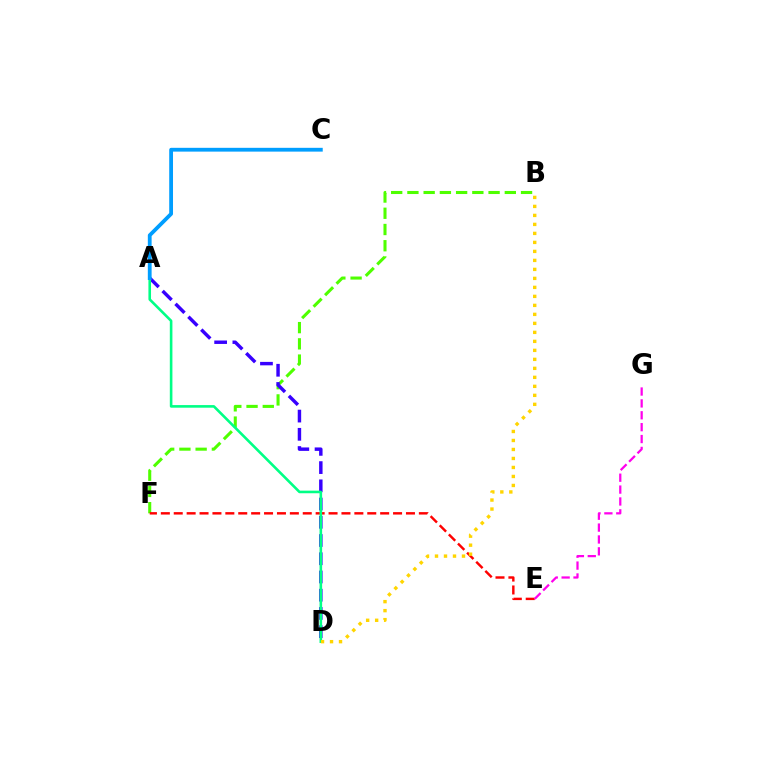{('B', 'F'): [{'color': '#4fff00', 'line_style': 'dashed', 'thickness': 2.21}], ('A', 'D'): [{'color': '#3700ff', 'line_style': 'dashed', 'thickness': 2.48}, {'color': '#00ff86', 'line_style': 'solid', 'thickness': 1.87}], ('E', 'F'): [{'color': '#ff0000', 'line_style': 'dashed', 'thickness': 1.75}], ('E', 'G'): [{'color': '#ff00ed', 'line_style': 'dashed', 'thickness': 1.61}], ('A', 'C'): [{'color': '#009eff', 'line_style': 'solid', 'thickness': 2.73}], ('B', 'D'): [{'color': '#ffd500', 'line_style': 'dotted', 'thickness': 2.44}]}